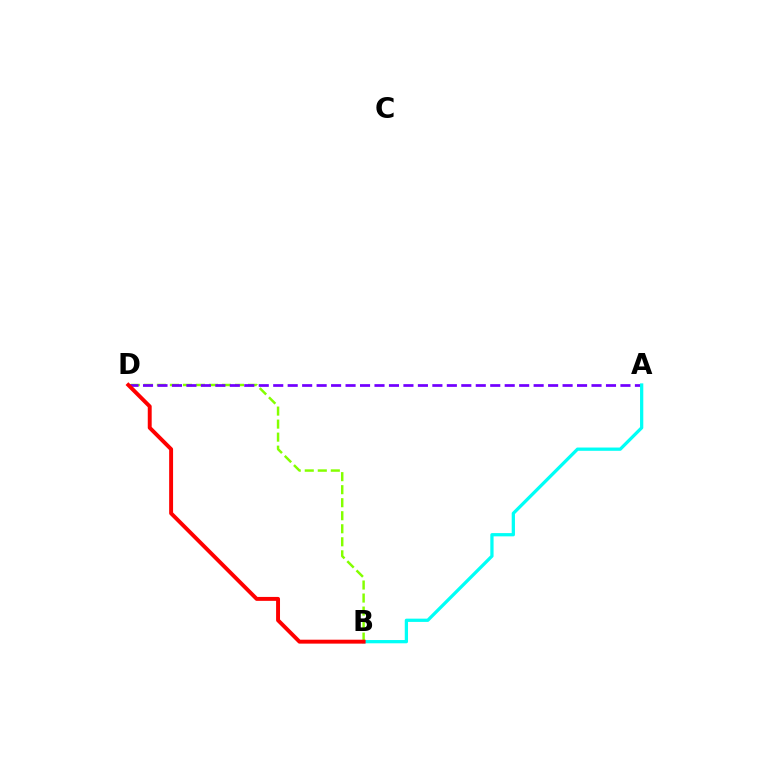{('B', 'D'): [{'color': '#84ff00', 'line_style': 'dashed', 'thickness': 1.77}, {'color': '#ff0000', 'line_style': 'solid', 'thickness': 2.82}], ('A', 'D'): [{'color': '#7200ff', 'line_style': 'dashed', 'thickness': 1.97}], ('A', 'B'): [{'color': '#00fff6', 'line_style': 'solid', 'thickness': 2.35}]}